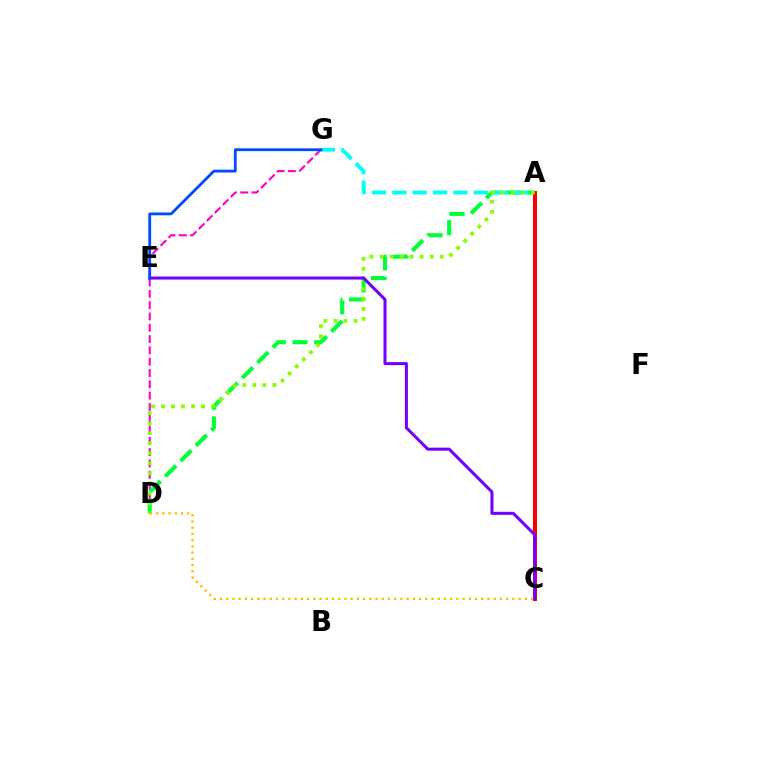{('D', 'G'): [{'color': '#ff00cf', 'line_style': 'dashed', 'thickness': 1.54}], ('A', 'D'): [{'color': '#00ff39', 'line_style': 'dashed', 'thickness': 2.95}, {'color': '#84ff00', 'line_style': 'dotted', 'thickness': 2.72}], ('A', 'C'): [{'color': '#ff0000', 'line_style': 'solid', 'thickness': 2.89}], ('A', 'G'): [{'color': '#00fff6', 'line_style': 'dashed', 'thickness': 2.76}], ('C', 'E'): [{'color': '#7200ff', 'line_style': 'solid', 'thickness': 2.19}], ('E', 'G'): [{'color': '#004bff', 'line_style': 'solid', 'thickness': 2.02}], ('C', 'D'): [{'color': '#ffbd00', 'line_style': 'dotted', 'thickness': 1.69}]}